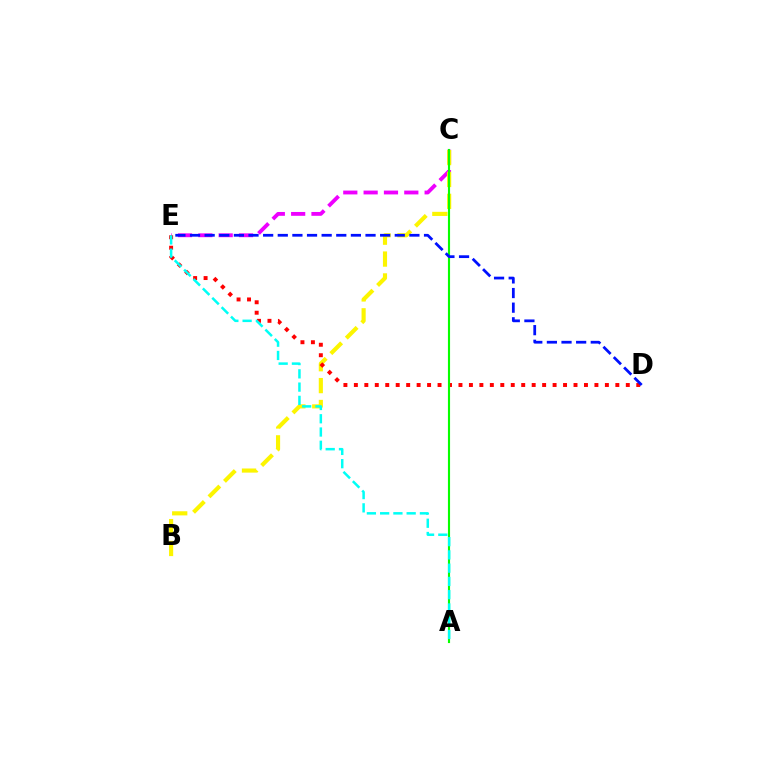{('C', 'E'): [{'color': '#ee00ff', 'line_style': 'dashed', 'thickness': 2.76}], ('B', 'C'): [{'color': '#fcf500', 'line_style': 'dashed', 'thickness': 2.97}], ('D', 'E'): [{'color': '#ff0000', 'line_style': 'dotted', 'thickness': 2.84}, {'color': '#0010ff', 'line_style': 'dashed', 'thickness': 1.99}], ('A', 'C'): [{'color': '#08ff00', 'line_style': 'solid', 'thickness': 1.54}], ('A', 'E'): [{'color': '#00fff6', 'line_style': 'dashed', 'thickness': 1.8}]}